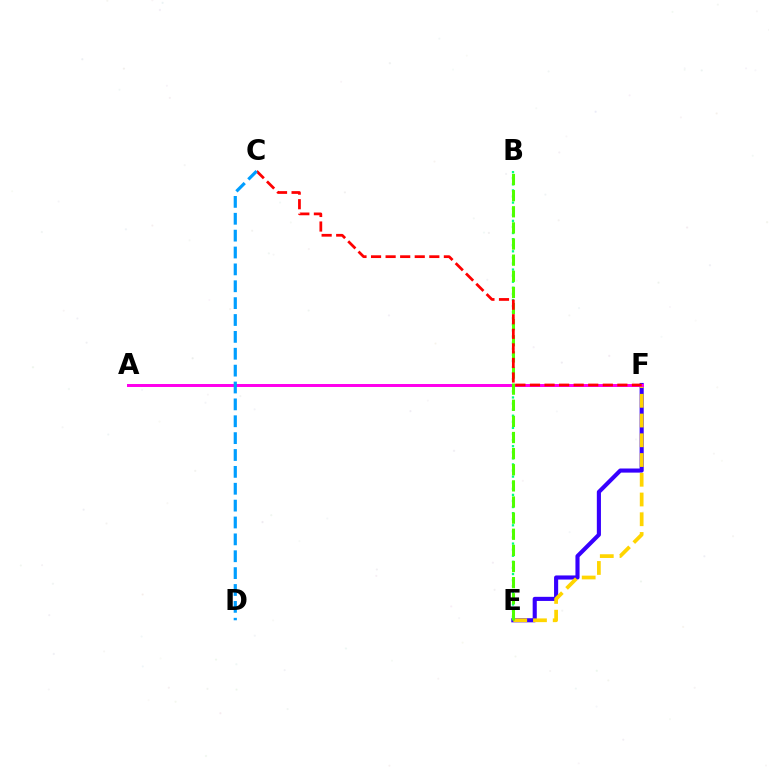{('E', 'F'): [{'color': '#3700ff', 'line_style': 'solid', 'thickness': 2.96}, {'color': '#ffd500', 'line_style': 'dashed', 'thickness': 2.68}], ('B', 'E'): [{'color': '#00ff86', 'line_style': 'dotted', 'thickness': 1.65}, {'color': '#4fff00', 'line_style': 'dashed', 'thickness': 2.19}], ('A', 'F'): [{'color': '#ff00ed', 'line_style': 'solid', 'thickness': 2.14}], ('C', 'F'): [{'color': '#ff0000', 'line_style': 'dashed', 'thickness': 1.98}], ('C', 'D'): [{'color': '#009eff', 'line_style': 'dashed', 'thickness': 2.29}]}